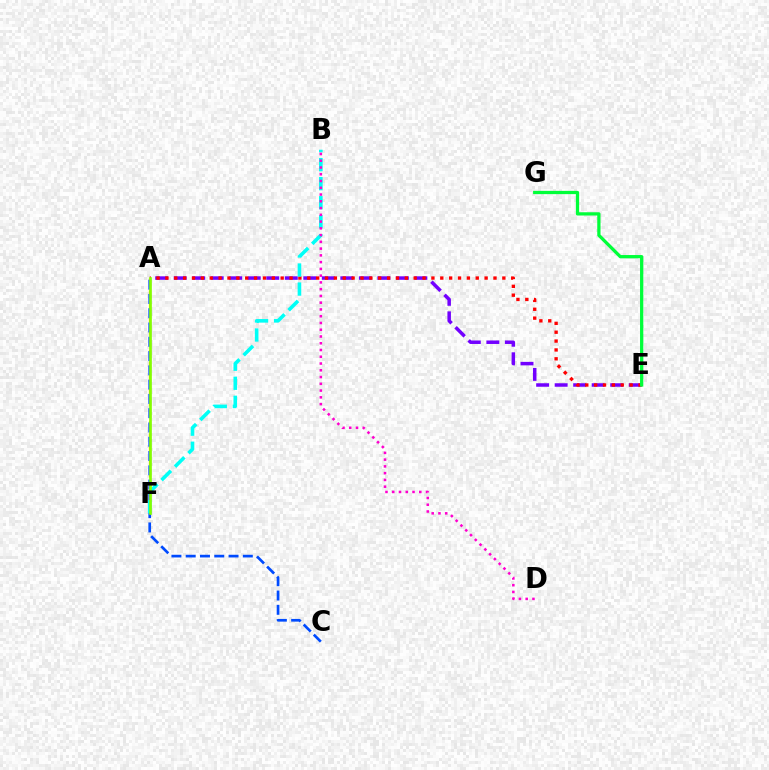{('A', 'E'): [{'color': '#7200ff', 'line_style': 'dashed', 'thickness': 2.52}, {'color': '#ff0000', 'line_style': 'dotted', 'thickness': 2.41}], ('A', 'F'): [{'color': '#ffbd00', 'line_style': 'dashed', 'thickness': 1.62}, {'color': '#84ff00', 'line_style': 'solid', 'thickness': 1.91}], ('A', 'C'): [{'color': '#004bff', 'line_style': 'dashed', 'thickness': 1.94}], ('B', 'F'): [{'color': '#00fff6', 'line_style': 'dashed', 'thickness': 2.59}], ('E', 'G'): [{'color': '#00ff39', 'line_style': 'solid', 'thickness': 2.35}], ('B', 'D'): [{'color': '#ff00cf', 'line_style': 'dotted', 'thickness': 1.84}]}